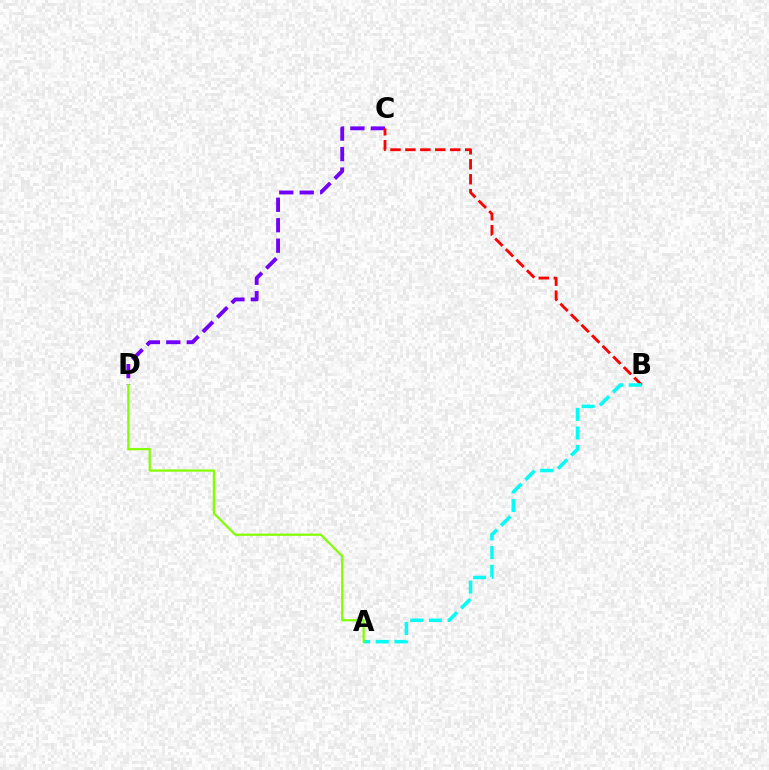{('C', 'D'): [{'color': '#7200ff', 'line_style': 'dashed', 'thickness': 2.78}], ('B', 'C'): [{'color': '#ff0000', 'line_style': 'dashed', 'thickness': 2.03}], ('A', 'B'): [{'color': '#00fff6', 'line_style': 'dashed', 'thickness': 2.53}], ('A', 'D'): [{'color': '#84ff00', 'line_style': 'solid', 'thickness': 1.62}]}